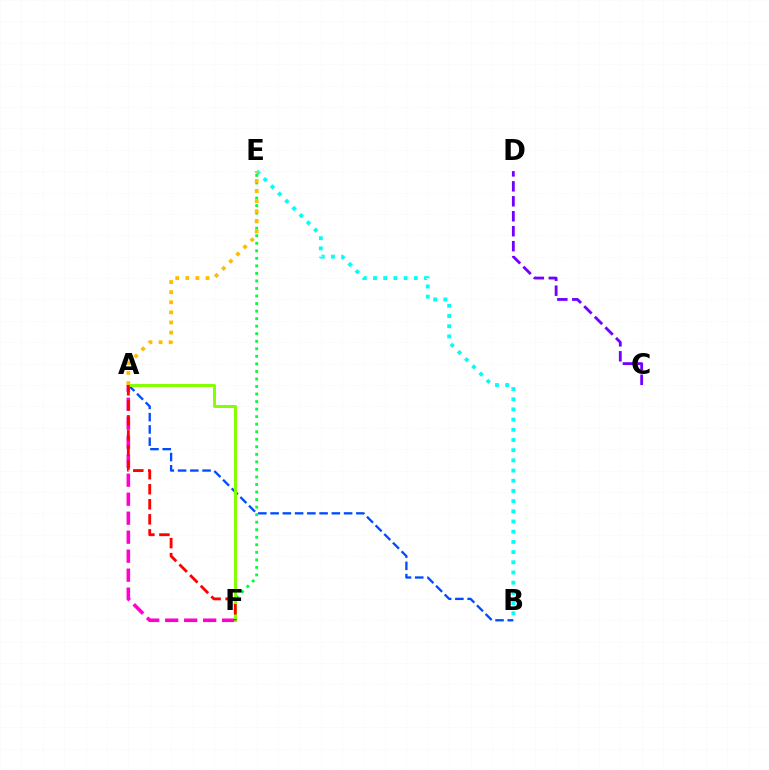{('C', 'D'): [{'color': '#7200ff', 'line_style': 'dashed', 'thickness': 2.03}], ('E', 'F'): [{'color': '#00ff39', 'line_style': 'dotted', 'thickness': 2.05}], ('A', 'B'): [{'color': '#004bff', 'line_style': 'dashed', 'thickness': 1.66}], ('A', 'F'): [{'color': '#ff00cf', 'line_style': 'dashed', 'thickness': 2.58}, {'color': '#84ff00', 'line_style': 'solid', 'thickness': 2.13}, {'color': '#ff0000', 'line_style': 'dashed', 'thickness': 2.04}], ('B', 'E'): [{'color': '#00fff6', 'line_style': 'dotted', 'thickness': 2.77}], ('A', 'E'): [{'color': '#ffbd00', 'line_style': 'dotted', 'thickness': 2.74}]}